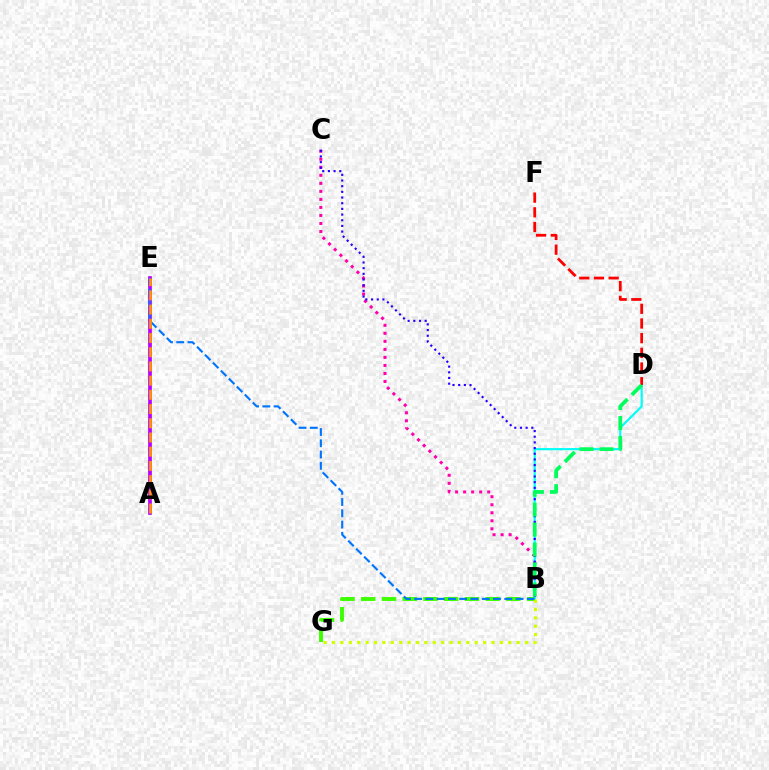{('B', 'G'): [{'color': '#3dff00', 'line_style': 'dashed', 'thickness': 2.82}, {'color': '#d1ff00', 'line_style': 'dotted', 'thickness': 2.28}], ('B', 'C'): [{'color': '#ff00ac', 'line_style': 'dotted', 'thickness': 2.18}, {'color': '#2500ff', 'line_style': 'dotted', 'thickness': 1.54}], ('B', 'D'): [{'color': '#00fff6', 'line_style': 'solid', 'thickness': 1.57}, {'color': '#00ff5c', 'line_style': 'dashed', 'thickness': 2.71}], ('A', 'E'): [{'color': '#b900ff', 'line_style': 'solid', 'thickness': 2.67}, {'color': '#ff9400', 'line_style': 'dashed', 'thickness': 1.93}], ('B', 'E'): [{'color': '#0074ff', 'line_style': 'dashed', 'thickness': 1.53}], ('D', 'F'): [{'color': '#ff0000', 'line_style': 'dashed', 'thickness': 1.99}]}